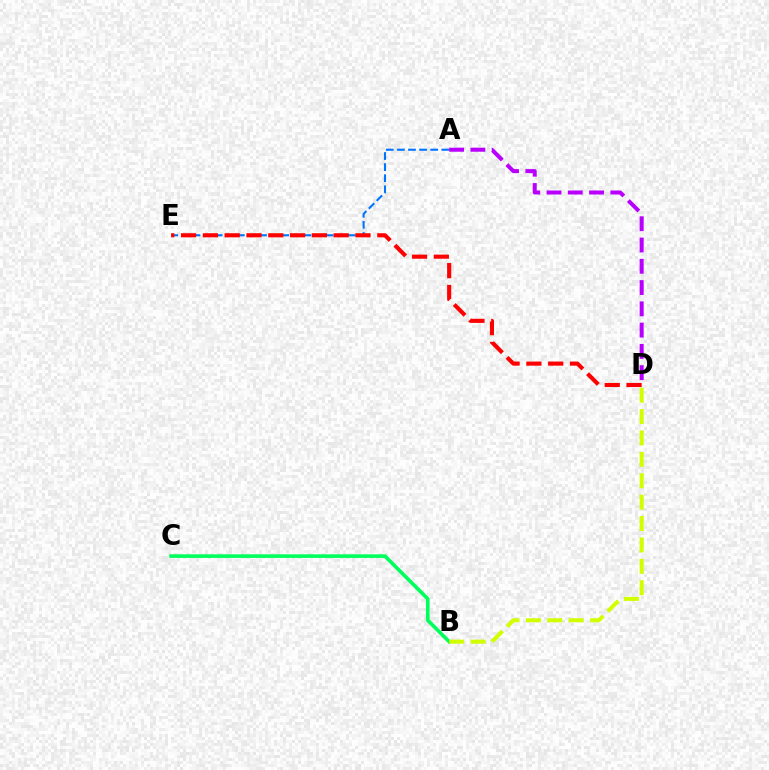{('A', 'E'): [{'color': '#0074ff', 'line_style': 'dashed', 'thickness': 1.51}], ('D', 'E'): [{'color': '#ff0000', 'line_style': 'dashed', 'thickness': 2.96}], ('B', 'C'): [{'color': '#00ff5c', 'line_style': 'solid', 'thickness': 2.6}], ('B', 'D'): [{'color': '#d1ff00', 'line_style': 'dashed', 'thickness': 2.91}], ('A', 'D'): [{'color': '#b900ff', 'line_style': 'dashed', 'thickness': 2.89}]}